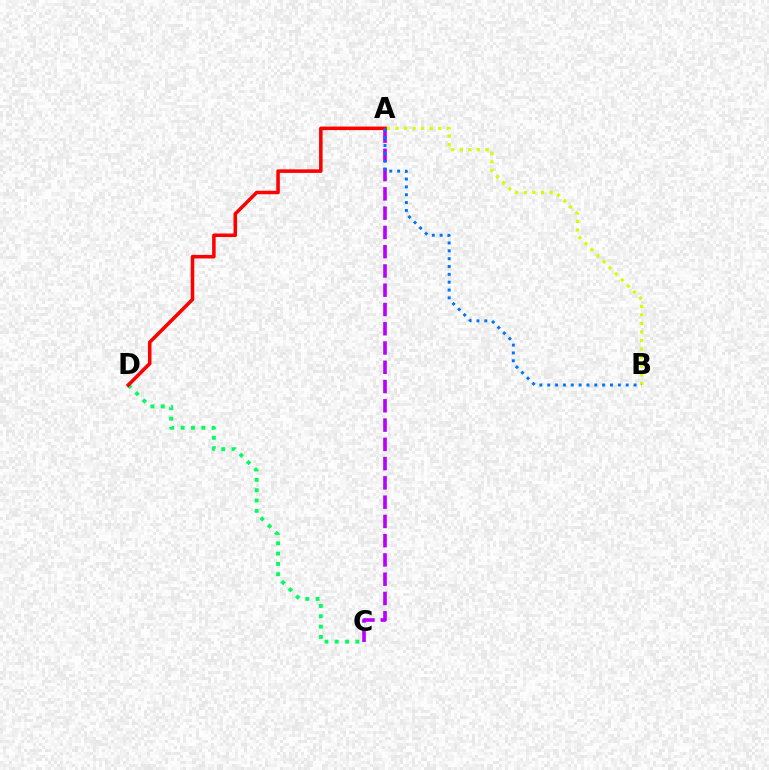{('C', 'D'): [{'color': '#00ff5c', 'line_style': 'dotted', 'thickness': 2.81}], ('A', 'C'): [{'color': '#b900ff', 'line_style': 'dashed', 'thickness': 2.62}], ('A', 'B'): [{'color': '#d1ff00', 'line_style': 'dotted', 'thickness': 2.33}, {'color': '#0074ff', 'line_style': 'dotted', 'thickness': 2.13}], ('A', 'D'): [{'color': '#ff0000', 'line_style': 'solid', 'thickness': 2.55}]}